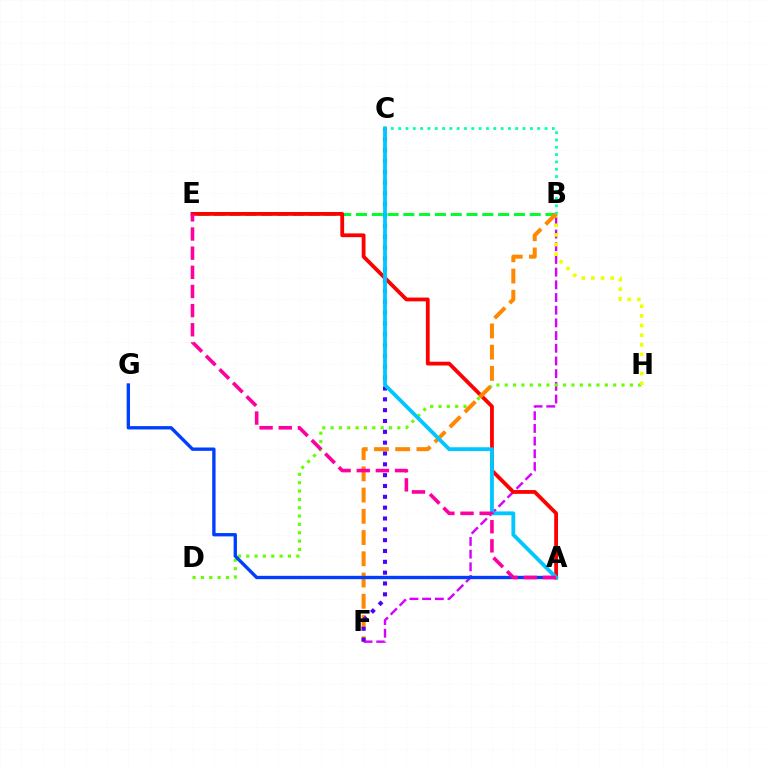{('B', 'E'): [{'color': '#00ff27', 'line_style': 'dashed', 'thickness': 2.15}], ('B', 'F'): [{'color': '#d600ff', 'line_style': 'dashed', 'thickness': 1.72}, {'color': '#ff8800', 'line_style': 'dashed', 'thickness': 2.89}], ('A', 'E'): [{'color': '#ff0000', 'line_style': 'solid', 'thickness': 2.73}, {'color': '#ff00a0', 'line_style': 'dashed', 'thickness': 2.6}], ('D', 'H'): [{'color': '#66ff00', 'line_style': 'dotted', 'thickness': 2.27}], ('B', 'H'): [{'color': '#eeff00', 'line_style': 'dotted', 'thickness': 2.61}], ('B', 'C'): [{'color': '#00ffaf', 'line_style': 'dotted', 'thickness': 1.99}], ('A', 'G'): [{'color': '#003fff', 'line_style': 'solid', 'thickness': 2.41}], ('C', 'F'): [{'color': '#4f00ff', 'line_style': 'dotted', 'thickness': 2.94}], ('A', 'C'): [{'color': '#00c7ff', 'line_style': 'solid', 'thickness': 2.75}]}